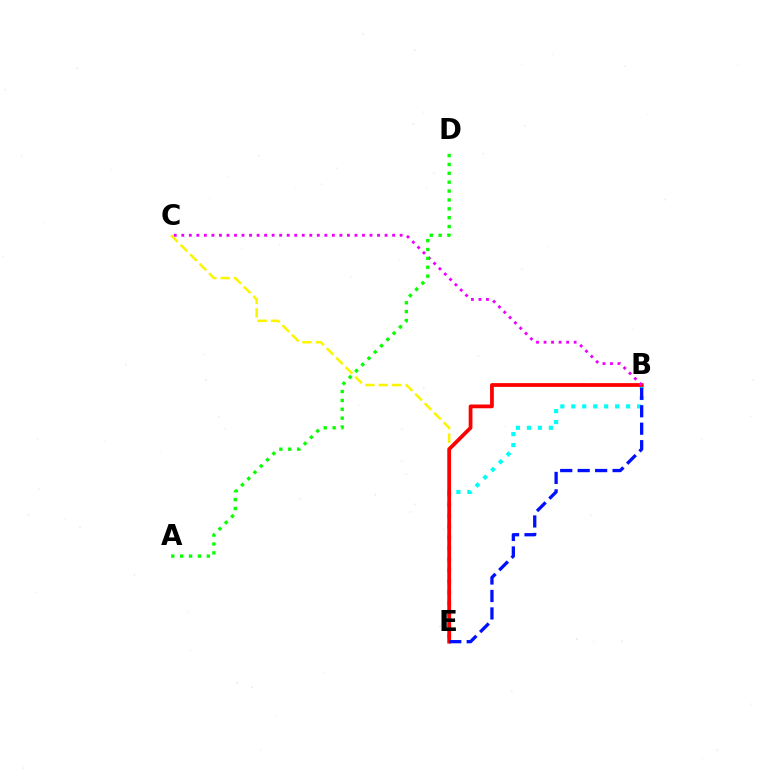{('C', 'E'): [{'color': '#fcf500', 'line_style': 'dashed', 'thickness': 1.82}], ('B', 'E'): [{'color': '#00fff6', 'line_style': 'dotted', 'thickness': 2.98}, {'color': '#ff0000', 'line_style': 'solid', 'thickness': 2.7}, {'color': '#0010ff', 'line_style': 'dashed', 'thickness': 2.37}], ('B', 'C'): [{'color': '#ee00ff', 'line_style': 'dotted', 'thickness': 2.05}], ('A', 'D'): [{'color': '#08ff00', 'line_style': 'dotted', 'thickness': 2.41}]}